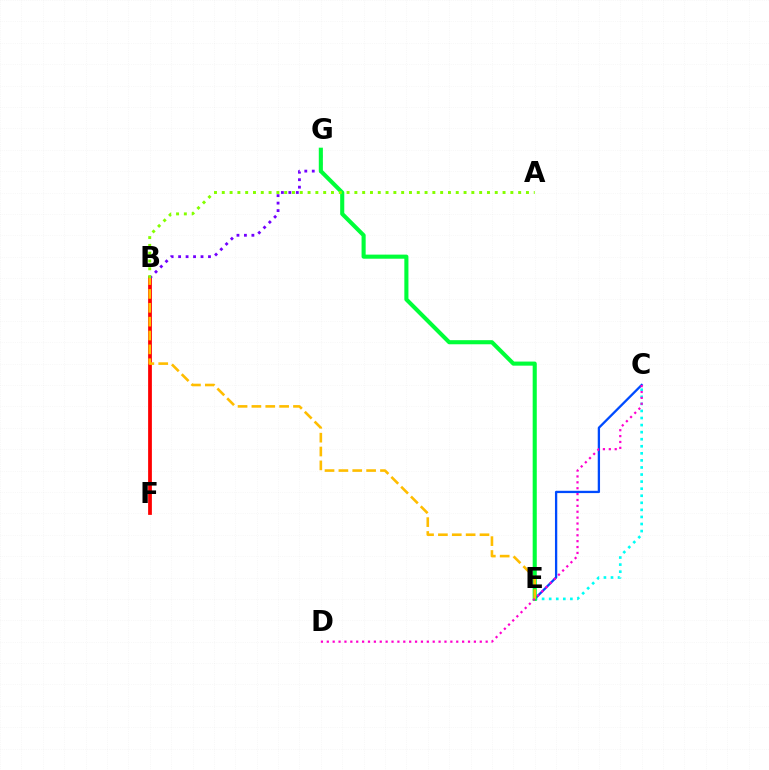{('C', 'E'): [{'color': '#00fff6', 'line_style': 'dotted', 'thickness': 1.92}, {'color': '#004bff', 'line_style': 'solid', 'thickness': 1.66}], ('B', 'F'): [{'color': '#ff0000', 'line_style': 'solid', 'thickness': 2.71}], ('B', 'G'): [{'color': '#7200ff', 'line_style': 'dotted', 'thickness': 2.03}], ('E', 'G'): [{'color': '#00ff39', 'line_style': 'solid', 'thickness': 2.95}], ('B', 'E'): [{'color': '#ffbd00', 'line_style': 'dashed', 'thickness': 1.88}], ('A', 'B'): [{'color': '#84ff00', 'line_style': 'dotted', 'thickness': 2.12}], ('C', 'D'): [{'color': '#ff00cf', 'line_style': 'dotted', 'thickness': 1.6}]}